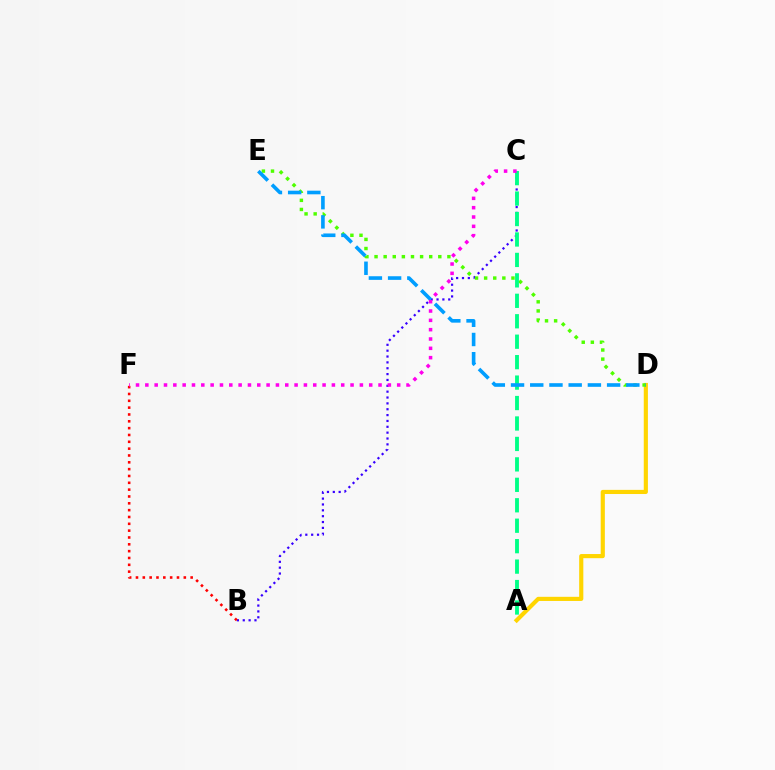{('A', 'D'): [{'color': '#ffd500', 'line_style': 'solid', 'thickness': 2.99}], ('B', 'C'): [{'color': '#3700ff', 'line_style': 'dotted', 'thickness': 1.59}], ('D', 'E'): [{'color': '#4fff00', 'line_style': 'dotted', 'thickness': 2.47}, {'color': '#009eff', 'line_style': 'dashed', 'thickness': 2.61}], ('B', 'F'): [{'color': '#ff0000', 'line_style': 'dotted', 'thickness': 1.86}], ('A', 'C'): [{'color': '#00ff86', 'line_style': 'dashed', 'thickness': 2.78}], ('C', 'F'): [{'color': '#ff00ed', 'line_style': 'dotted', 'thickness': 2.53}]}